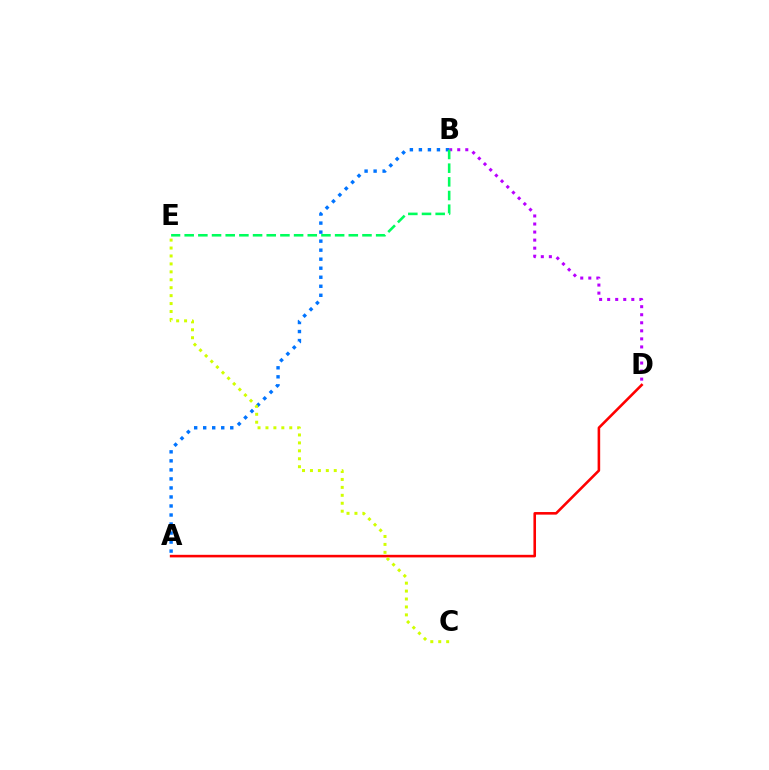{('A', 'B'): [{'color': '#0074ff', 'line_style': 'dotted', 'thickness': 2.45}], ('B', 'D'): [{'color': '#b900ff', 'line_style': 'dotted', 'thickness': 2.19}], ('B', 'E'): [{'color': '#00ff5c', 'line_style': 'dashed', 'thickness': 1.86}], ('A', 'D'): [{'color': '#ff0000', 'line_style': 'solid', 'thickness': 1.86}], ('C', 'E'): [{'color': '#d1ff00', 'line_style': 'dotted', 'thickness': 2.16}]}